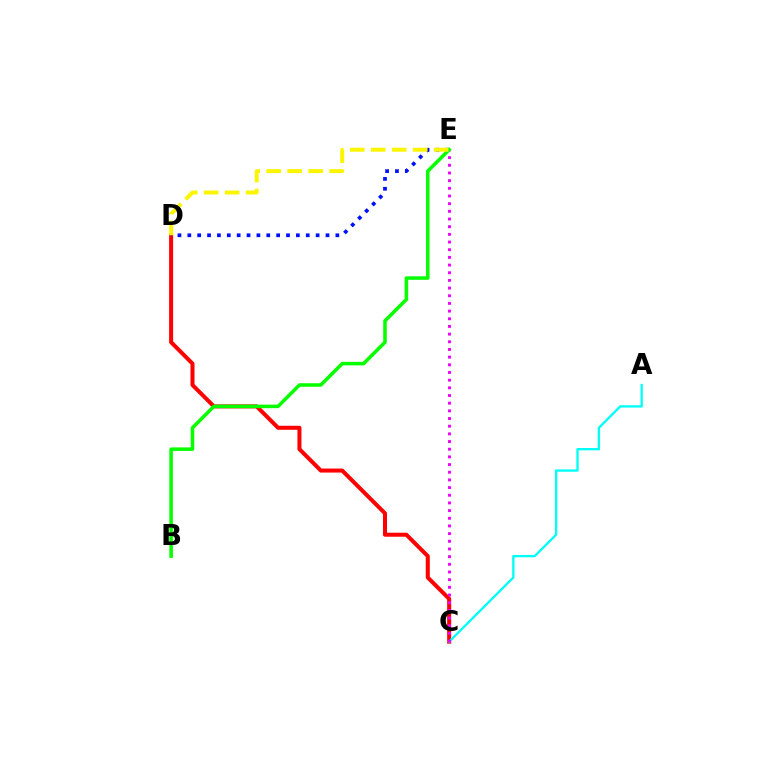{('C', 'D'): [{'color': '#ff0000', 'line_style': 'solid', 'thickness': 2.89}], ('A', 'C'): [{'color': '#00fff6', 'line_style': 'solid', 'thickness': 1.68}], ('D', 'E'): [{'color': '#0010ff', 'line_style': 'dotted', 'thickness': 2.68}, {'color': '#fcf500', 'line_style': 'dashed', 'thickness': 2.85}], ('C', 'E'): [{'color': '#ee00ff', 'line_style': 'dotted', 'thickness': 2.08}], ('B', 'E'): [{'color': '#08ff00', 'line_style': 'solid', 'thickness': 2.55}]}